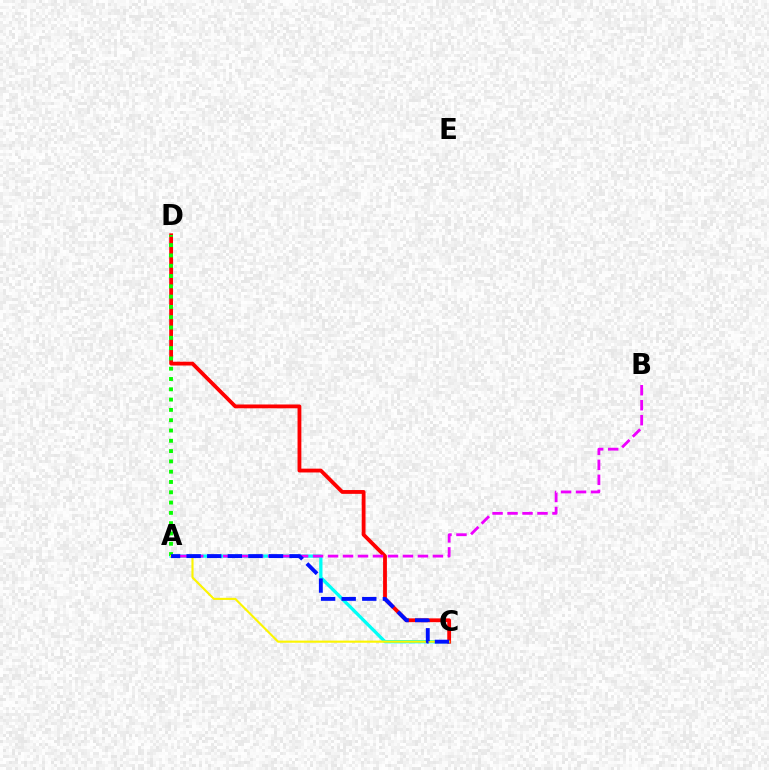{('A', 'C'): [{'color': '#00fff6', 'line_style': 'solid', 'thickness': 2.37}, {'color': '#fcf500', 'line_style': 'solid', 'thickness': 1.53}, {'color': '#0010ff', 'line_style': 'dashed', 'thickness': 2.8}], ('C', 'D'): [{'color': '#ff0000', 'line_style': 'solid', 'thickness': 2.74}], ('A', 'D'): [{'color': '#08ff00', 'line_style': 'dotted', 'thickness': 2.8}], ('A', 'B'): [{'color': '#ee00ff', 'line_style': 'dashed', 'thickness': 2.04}]}